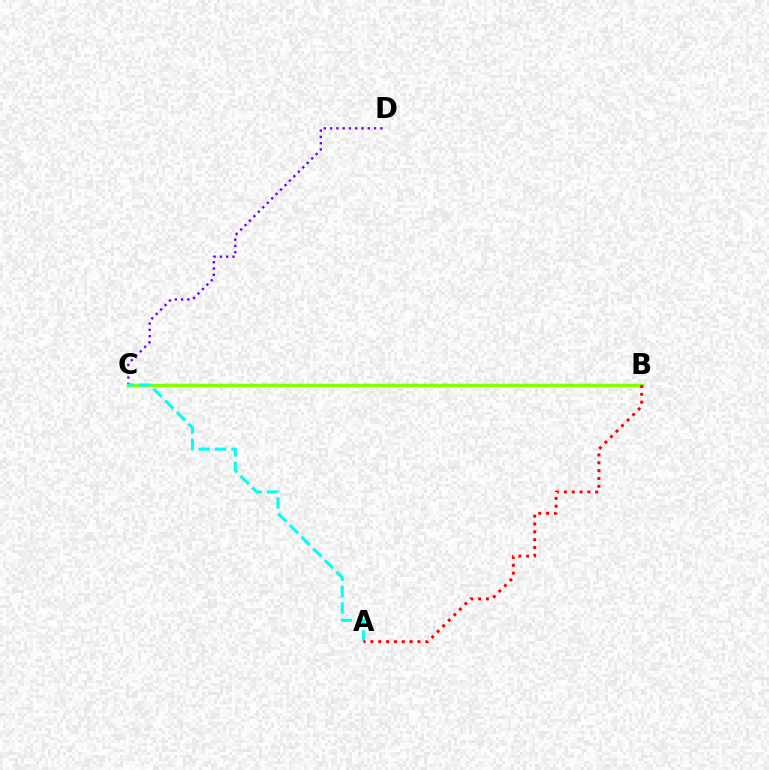{('C', 'D'): [{'color': '#7200ff', 'line_style': 'dotted', 'thickness': 1.71}], ('B', 'C'): [{'color': '#84ff00', 'line_style': 'solid', 'thickness': 2.52}], ('A', 'C'): [{'color': '#00fff6', 'line_style': 'dashed', 'thickness': 2.23}], ('A', 'B'): [{'color': '#ff0000', 'line_style': 'dotted', 'thickness': 2.13}]}